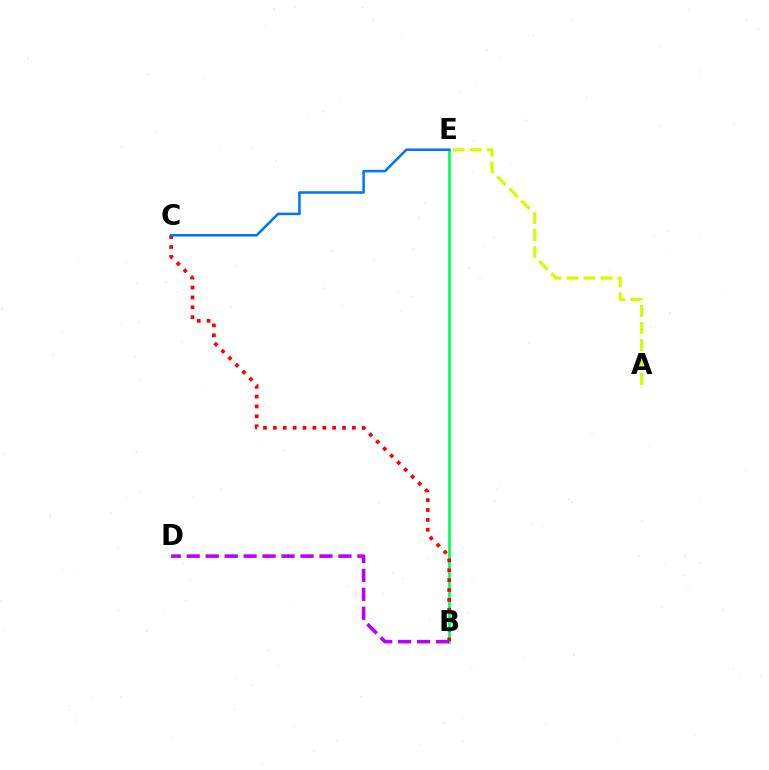{('B', 'E'): [{'color': '#00ff5c', 'line_style': 'solid', 'thickness': 1.94}], ('B', 'C'): [{'color': '#ff0000', 'line_style': 'dotted', 'thickness': 2.68}], ('C', 'E'): [{'color': '#0074ff', 'line_style': 'solid', 'thickness': 1.83}], ('A', 'E'): [{'color': '#d1ff00', 'line_style': 'dashed', 'thickness': 2.31}], ('B', 'D'): [{'color': '#b900ff', 'line_style': 'dashed', 'thickness': 2.58}]}